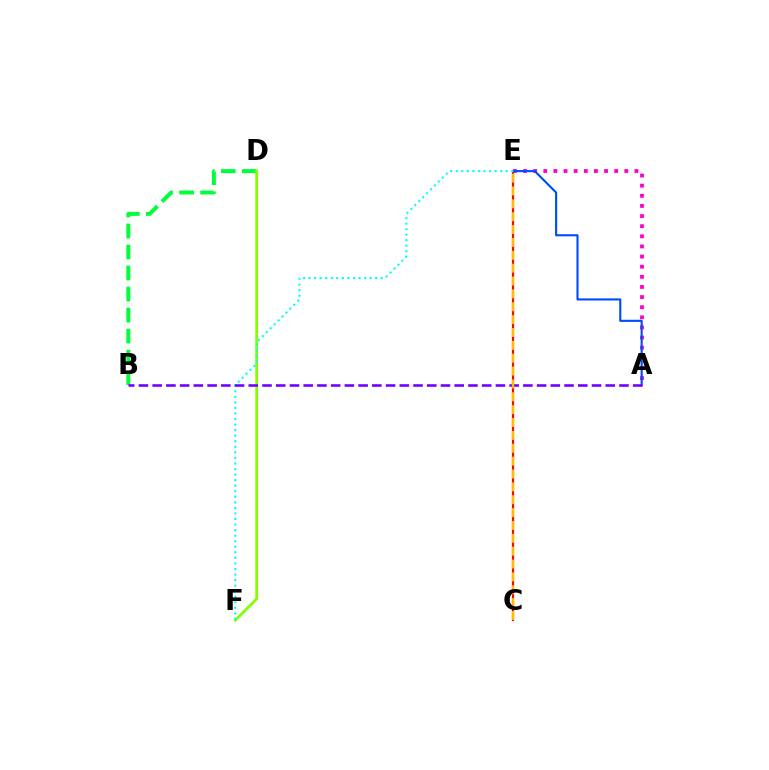{('A', 'E'): [{'color': '#ff00cf', 'line_style': 'dotted', 'thickness': 2.75}, {'color': '#004bff', 'line_style': 'solid', 'thickness': 1.52}], ('C', 'E'): [{'color': '#ff0000', 'line_style': 'solid', 'thickness': 1.55}, {'color': '#ffbd00', 'line_style': 'dashed', 'thickness': 1.75}], ('B', 'D'): [{'color': '#00ff39', 'line_style': 'dashed', 'thickness': 2.86}], ('D', 'F'): [{'color': '#84ff00', 'line_style': 'solid', 'thickness': 2.0}], ('E', 'F'): [{'color': '#00fff6', 'line_style': 'dotted', 'thickness': 1.51}], ('A', 'B'): [{'color': '#7200ff', 'line_style': 'dashed', 'thickness': 1.87}]}